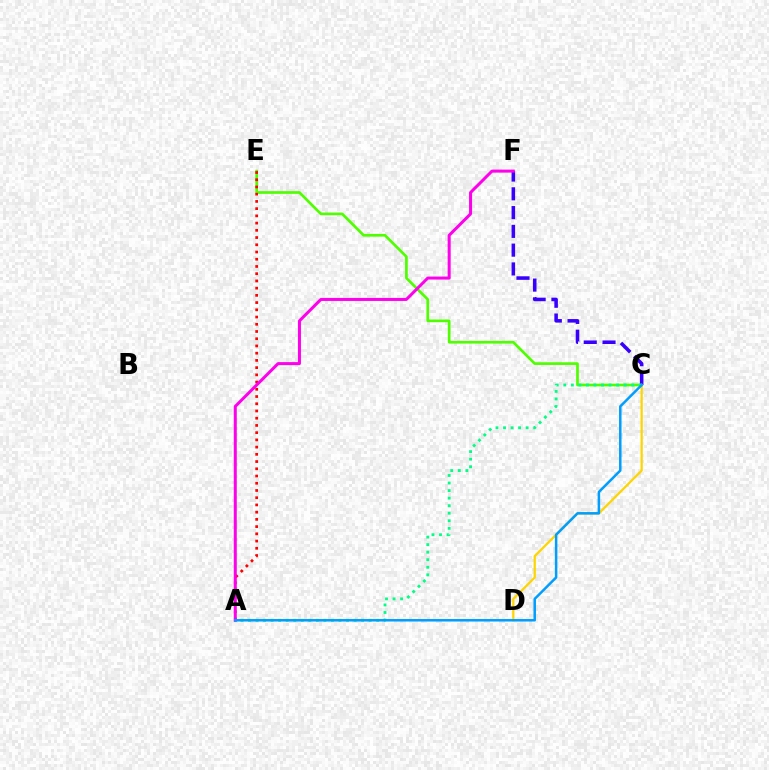{('C', 'E'): [{'color': '#4fff00', 'line_style': 'solid', 'thickness': 1.94}], ('A', 'E'): [{'color': '#ff0000', 'line_style': 'dotted', 'thickness': 1.96}], ('C', 'F'): [{'color': '#3700ff', 'line_style': 'dashed', 'thickness': 2.55}], ('C', 'D'): [{'color': '#ffd500', 'line_style': 'solid', 'thickness': 1.62}], ('A', 'C'): [{'color': '#00ff86', 'line_style': 'dotted', 'thickness': 2.05}, {'color': '#009eff', 'line_style': 'solid', 'thickness': 1.8}], ('A', 'F'): [{'color': '#ff00ed', 'line_style': 'solid', 'thickness': 2.17}]}